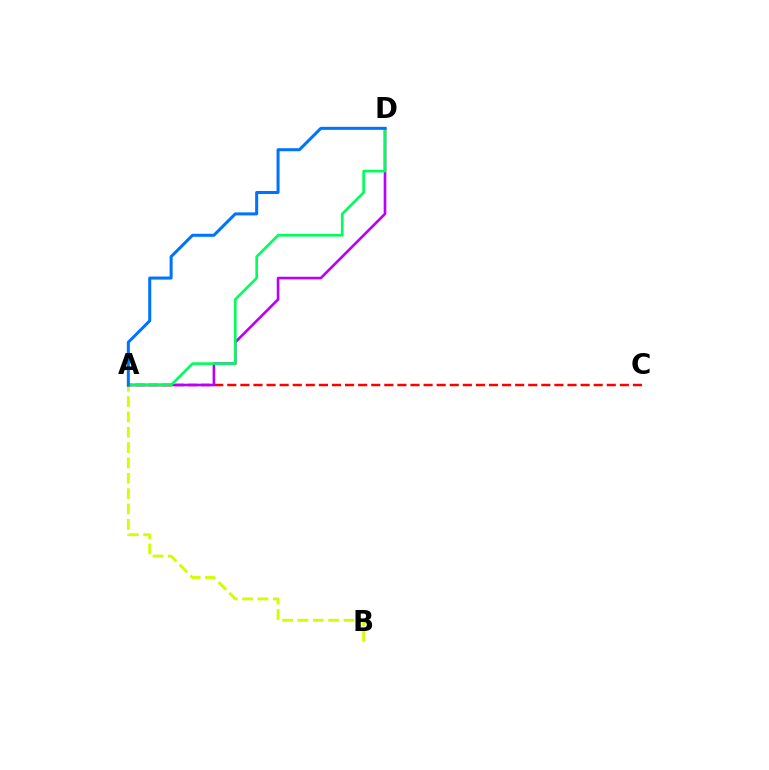{('A', 'C'): [{'color': '#ff0000', 'line_style': 'dashed', 'thickness': 1.78}], ('A', 'B'): [{'color': '#d1ff00', 'line_style': 'dashed', 'thickness': 2.08}], ('A', 'D'): [{'color': '#b900ff', 'line_style': 'solid', 'thickness': 1.89}, {'color': '#00ff5c', 'line_style': 'solid', 'thickness': 1.89}, {'color': '#0074ff', 'line_style': 'solid', 'thickness': 2.18}]}